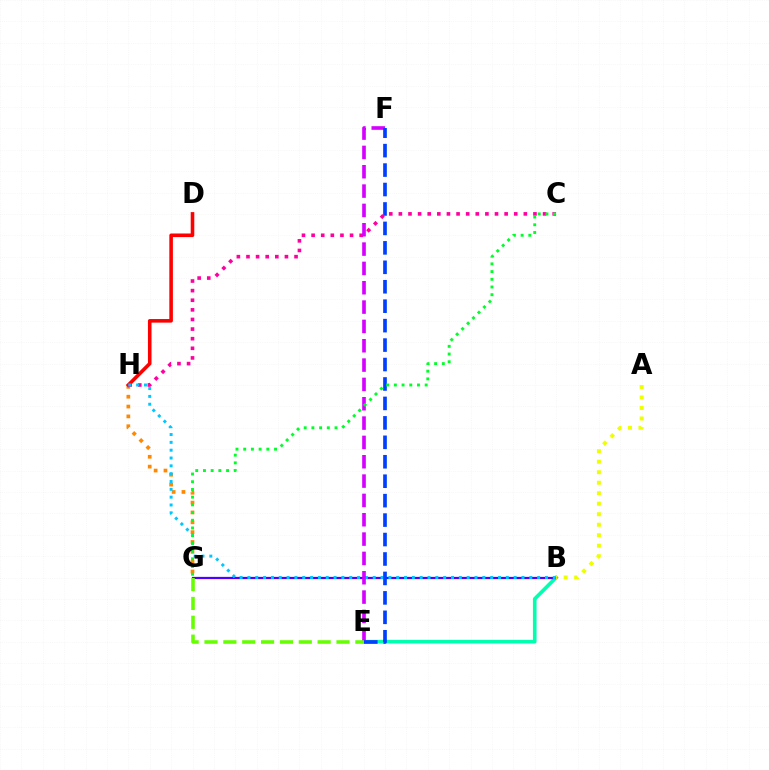{('G', 'H'): [{'color': '#ff8800', 'line_style': 'dotted', 'thickness': 2.68}], ('B', 'E'): [{'color': '#00ffaf', 'line_style': 'solid', 'thickness': 2.6}], ('D', 'H'): [{'color': '#ff0000', 'line_style': 'solid', 'thickness': 2.58}], ('B', 'G'): [{'color': '#4f00ff', 'line_style': 'solid', 'thickness': 1.62}], ('C', 'H'): [{'color': '#ff00a0', 'line_style': 'dotted', 'thickness': 2.61}], ('B', 'H'): [{'color': '#00c7ff', 'line_style': 'dotted', 'thickness': 2.13}], ('E', 'F'): [{'color': '#d600ff', 'line_style': 'dashed', 'thickness': 2.63}, {'color': '#003fff', 'line_style': 'dashed', 'thickness': 2.64}], ('A', 'B'): [{'color': '#eeff00', 'line_style': 'dotted', 'thickness': 2.85}], ('E', 'G'): [{'color': '#66ff00', 'line_style': 'dashed', 'thickness': 2.56}], ('C', 'G'): [{'color': '#00ff27', 'line_style': 'dotted', 'thickness': 2.09}]}